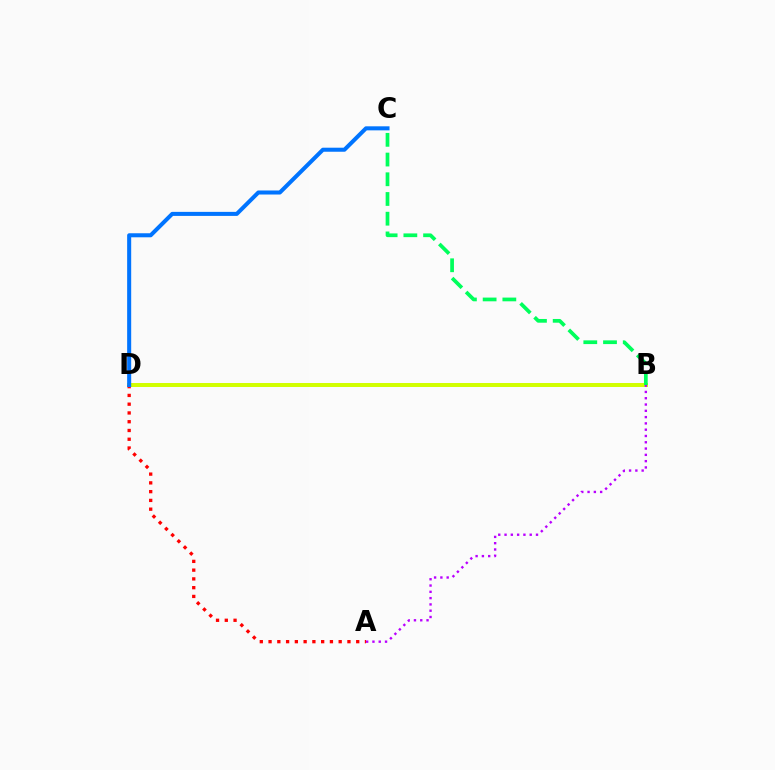{('B', 'D'): [{'color': '#d1ff00', 'line_style': 'solid', 'thickness': 2.86}], ('A', 'B'): [{'color': '#b900ff', 'line_style': 'dotted', 'thickness': 1.71}], ('A', 'D'): [{'color': '#ff0000', 'line_style': 'dotted', 'thickness': 2.38}], ('B', 'C'): [{'color': '#00ff5c', 'line_style': 'dashed', 'thickness': 2.68}], ('C', 'D'): [{'color': '#0074ff', 'line_style': 'solid', 'thickness': 2.91}]}